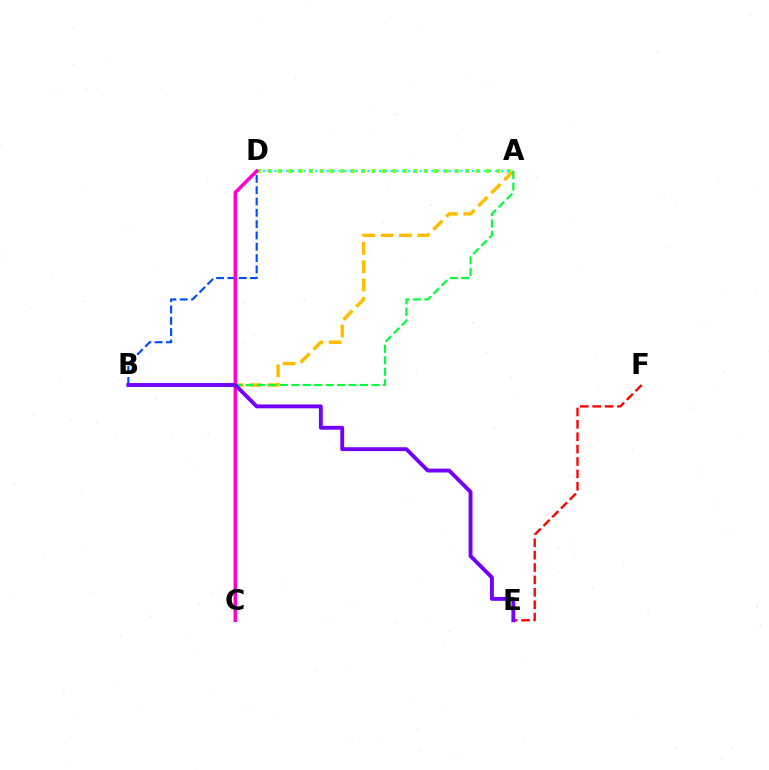{('A', 'D'): [{'color': '#84ff00', 'line_style': 'dotted', 'thickness': 2.83}, {'color': '#00fff6', 'line_style': 'dotted', 'thickness': 1.58}], ('A', 'B'): [{'color': '#ffbd00', 'line_style': 'dashed', 'thickness': 2.49}, {'color': '#00ff39', 'line_style': 'dashed', 'thickness': 1.56}], ('E', 'F'): [{'color': '#ff0000', 'line_style': 'dashed', 'thickness': 1.68}], ('B', 'D'): [{'color': '#004bff', 'line_style': 'dashed', 'thickness': 1.54}], ('C', 'D'): [{'color': '#ff00cf', 'line_style': 'solid', 'thickness': 2.52}], ('B', 'E'): [{'color': '#7200ff', 'line_style': 'solid', 'thickness': 2.79}]}